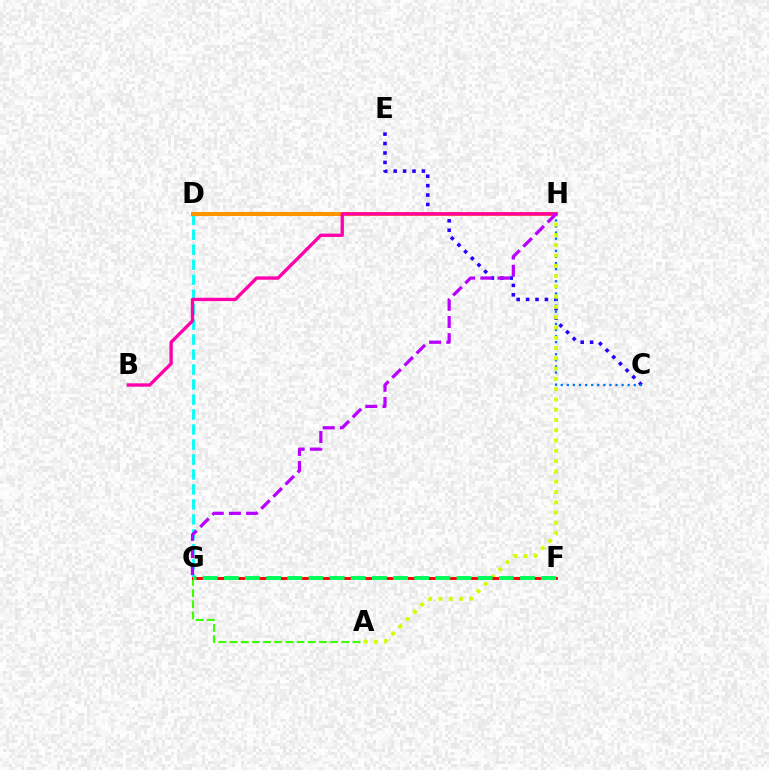{('C', 'E'): [{'color': '#2500ff', 'line_style': 'dotted', 'thickness': 2.56}], ('C', 'H'): [{'color': '#0074ff', 'line_style': 'dotted', 'thickness': 1.65}], ('D', 'G'): [{'color': '#00fff6', 'line_style': 'dashed', 'thickness': 2.04}], ('A', 'G'): [{'color': '#3dff00', 'line_style': 'dashed', 'thickness': 1.52}], ('D', 'H'): [{'color': '#ff9400', 'line_style': 'solid', 'thickness': 2.88}], ('A', 'H'): [{'color': '#d1ff00', 'line_style': 'dotted', 'thickness': 2.79}], ('B', 'H'): [{'color': '#ff00ac', 'line_style': 'solid', 'thickness': 2.4}], ('F', 'G'): [{'color': '#ff0000', 'line_style': 'solid', 'thickness': 2.09}, {'color': '#00ff5c', 'line_style': 'dashed', 'thickness': 2.87}], ('G', 'H'): [{'color': '#b900ff', 'line_style': 'dashed', 'thickness': 2.33}]}